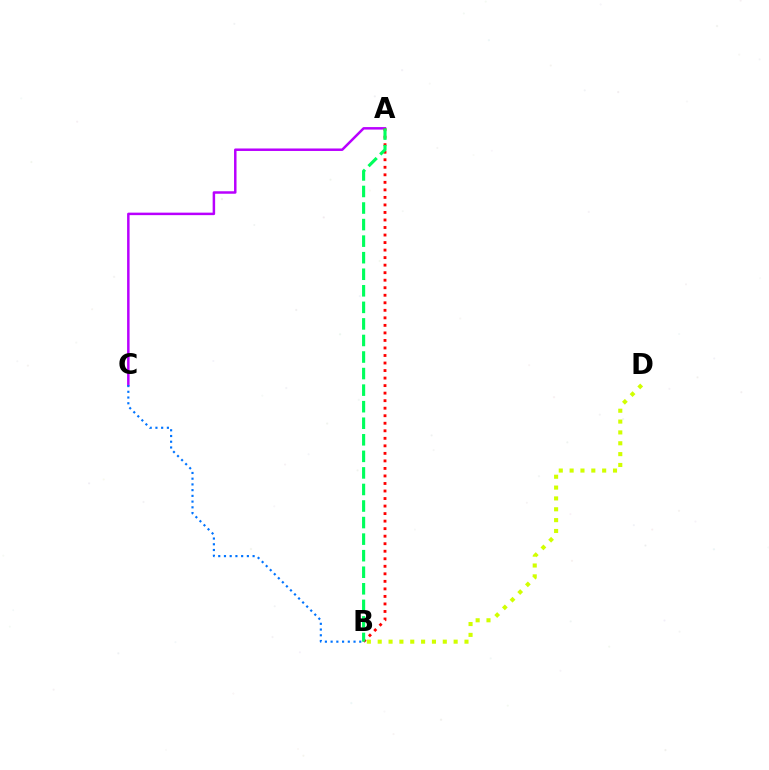{('A', 'C'): [{'color': '#b900ff', 'line_style': 'solid', 'thickness': 1.79}], ('A', 'B'): [{'color': '#ff0000', 'line_style': 'dotted', 'thickness': 2.05}, {'color': '#00ff5c', 'line_style': 'dashed', 'thickness': 2.25}], ('B', 'D'): [{'color': '#d1ff00', 'line_style': 'dotted', 'thickness': 2.95}], ('B', 'C'): [{'color': '#0074ff', 'line_style': 'dotted', 'thickness': 1.56}]}